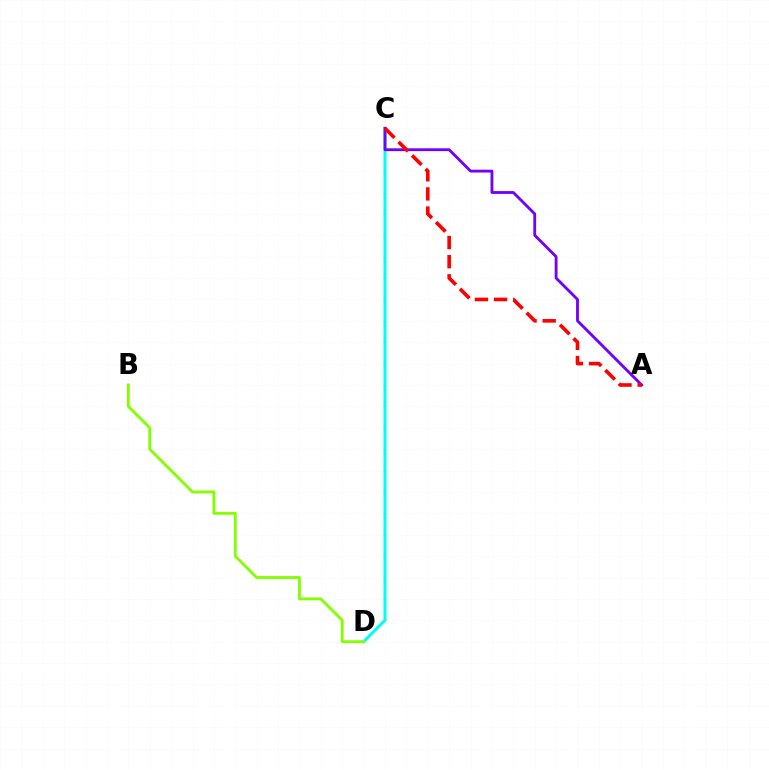{('C', 'D'): [{'color': '#00fff6', 'line_style': 'solid', 'thickness': 2.19}], ('B', 'D'): [{'color': '#84ff00', 'line_style': 'solid', 'thickness': 2.05}], ('A', 'C'): [{'color': '#7200ff', 'line_style': 'solid', 'thickness': 2.04}, {'color': '#ff0000', 'line_style': 'dashed', 'thickness': 2.6}]}